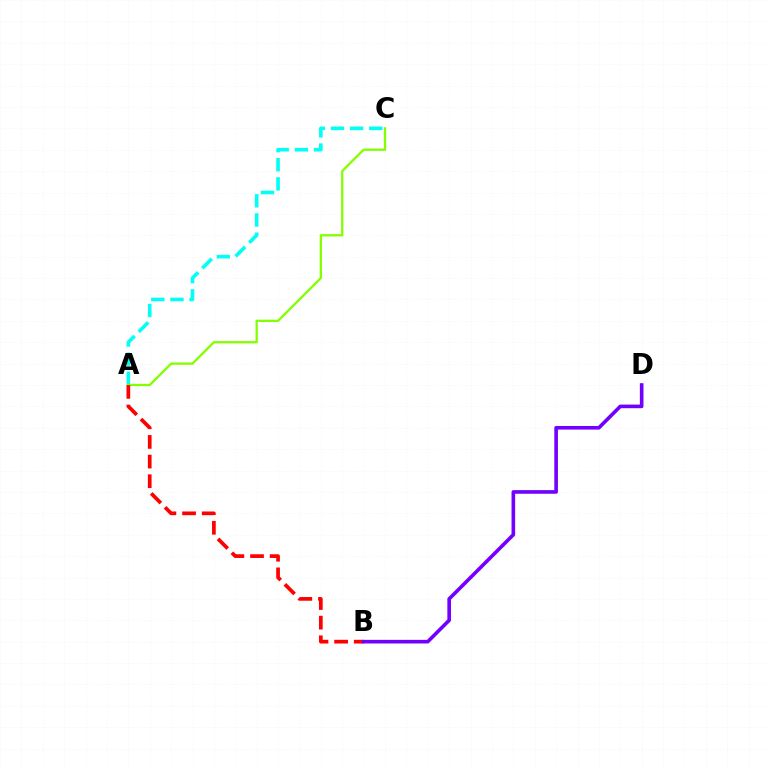{('A', 'C'): [{'color': '#00fff6', 'line_style': 'dashed', 'thickness': 2.6}, {'color': '#84ff00', 'line_style': 'solid', 'thickness': 1.66}], ('A', 'B'): [{'color': '#ff0000', 'line_style': 'dashed', 'thickness': 2.67}], ('B', 'D'): [{'color': '#7200ff', 'line_style': 'solid', 'thickness': 2.61}]}